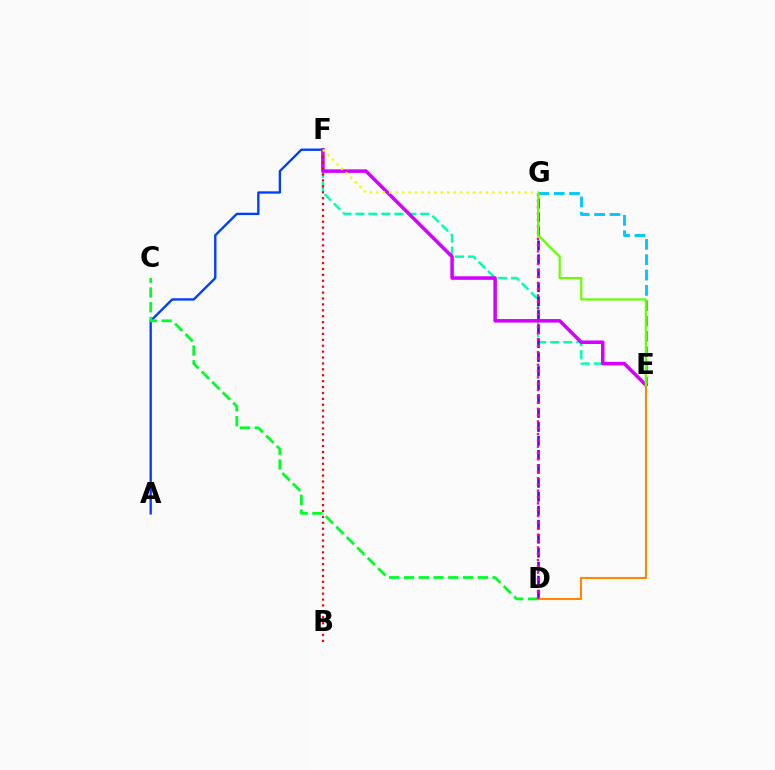{('E', 'F'): [{'color': '#00ffaf', 'line_style': 'dashed', 'thickness': 1.76}, {'color': '#d600ff', 'line_style': 'solid', 'thickness': 2.55}], ('A', 'F'): [{'color': '#003fff', 'line_style': 'solid', 'thickness': 1.7}], ('D', 'G'): [{'color': '#4f00ff', 'line_style': 'dashed', 'thickness': 1.9}, {'color': '#ff00a0', 'line_style': 'dotted', 'thickness': 1.71}], ('E', 'G'): [{'color': '#00c7ff', 'line_style': 'dashed', 'thickness': 2.09}, {'color': '#66ff00', 'line_style': 'solid', 'thickness': 1.57}], ('C', 'D'): [{'color': '#00ff27', 'line_style': 'dashed', 'thickness': 2.01}], ('D', 'E'): [{'color': '#ff8800', 'line_style': 'solid', 'thickness': 1.51}], ('B', 'F'): [{'color': '#ff0000', 'line_style': 'dotted', 'thickness': 1.6}], ('F', 'G'): [{'color': '#eeff00', 'line_style': 'dotted', 'thickness': 1.75}]}